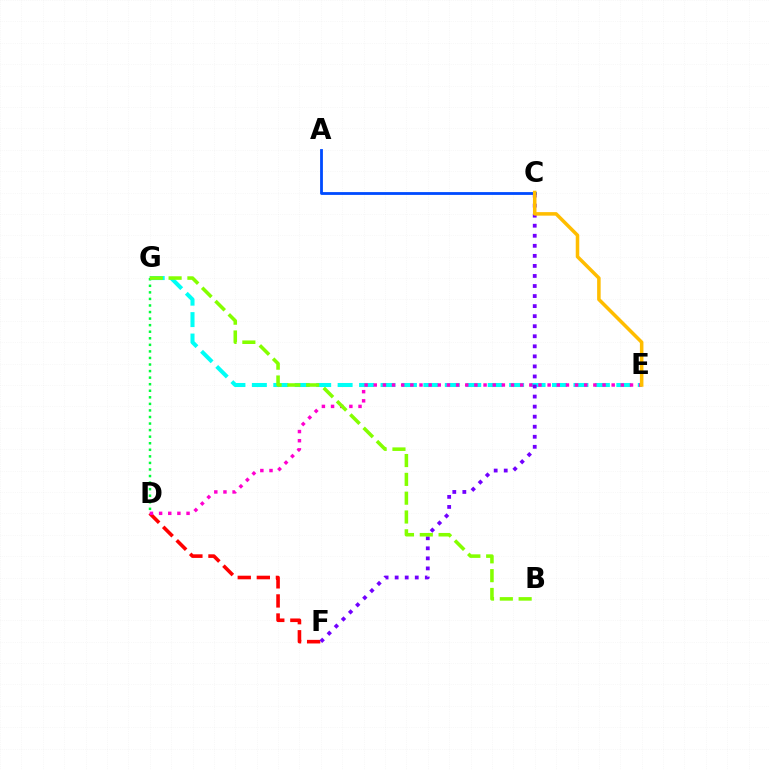{('E', 'G'): [{'color': '#00fff6', 'line_style': 'dashed', 'thickness': 2.91}], ('D', 'F'): [{'color': '#ff0000', 'line_style': 'dashed', 'thickness': 2.59}], ('A', 'C'): [{'color': '#004bff', 'line_style': 'solid', 'thickness': 2.02}], ('D', 'E'): [{'color': '#ff00cf', 'line_style': 'dotted', 'thickness': 2.49}], ('D', 'G'): [{'color': '#00ff39', 'line_style': 'dotted', 'thickness': 1.78}], ('C', 'F'): [{'color': '#7200ff', 'line_style': 'dotted', 'thickness': 2.73}], ('B', 'G'): [{'color': '#84ff00', 'line_style': 'dashed', 'thickness': 2.56}], ('C', 'E'): [{'color': '#ffbd00', 'line_style': 'solid', 'thickness': 2.54}]}